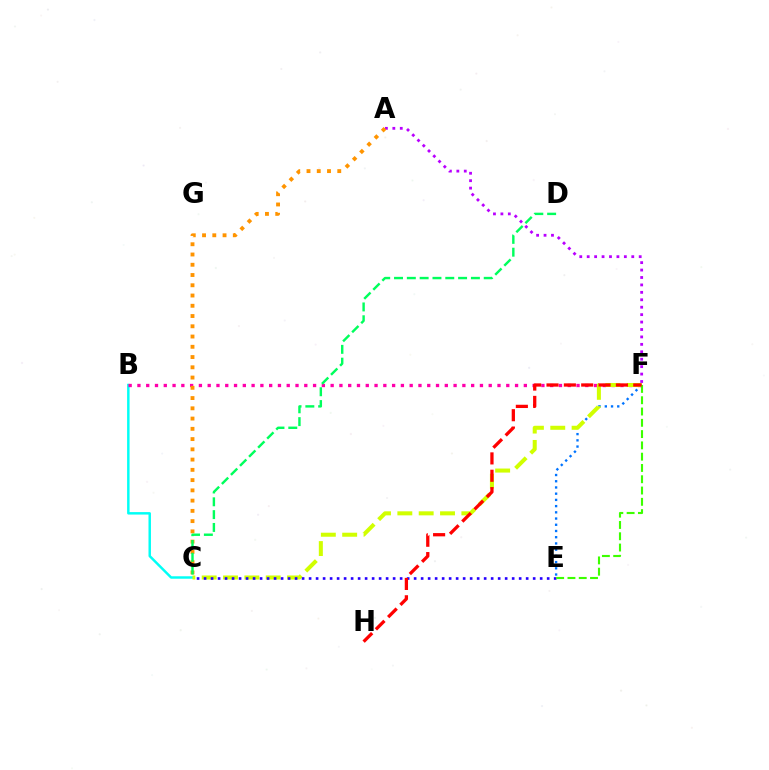{('E', 'F'): [{'color': '#0074ff', 'line_style': 'dotted', 'thickness': 1.69}, {'color': '#3dff00', 'line_style': 'dashed', 'thickness': 1.53}], ('B', 'C'): [{'color': '#00fff6', 'line_style': 'solid', 'thickness': 1.77}], ('B', 'F'): [{'color': '#ff00ac', 'line_style': 'dotted', 'thickness': 2.39}], ('A', 'F'): [{'color': '#b900ff', 'line_style': 'dotted', 'thickness': 2.02}], ('C', 'F'): [{'color': '#d1ff00', 'line_style': 'dashed', 'thickness': 2.9}], ('A', 'C'): [{'color': '#ff9400', 'line_style': 'dotted', 'thickness': 2.79}], ('C', 'E'): [{'color': '#2500ff', 'line_style': 'dotted', 'thickness': 1.9}], ('F', 'H'): [{'color': '#ff0000', 'line_style': 'dashed', 'thickness': 2.36}], ('C', 'D'): [{'color': '#00ff5c', 'line_style': 'dashed', 'thickness': 1.74}]}